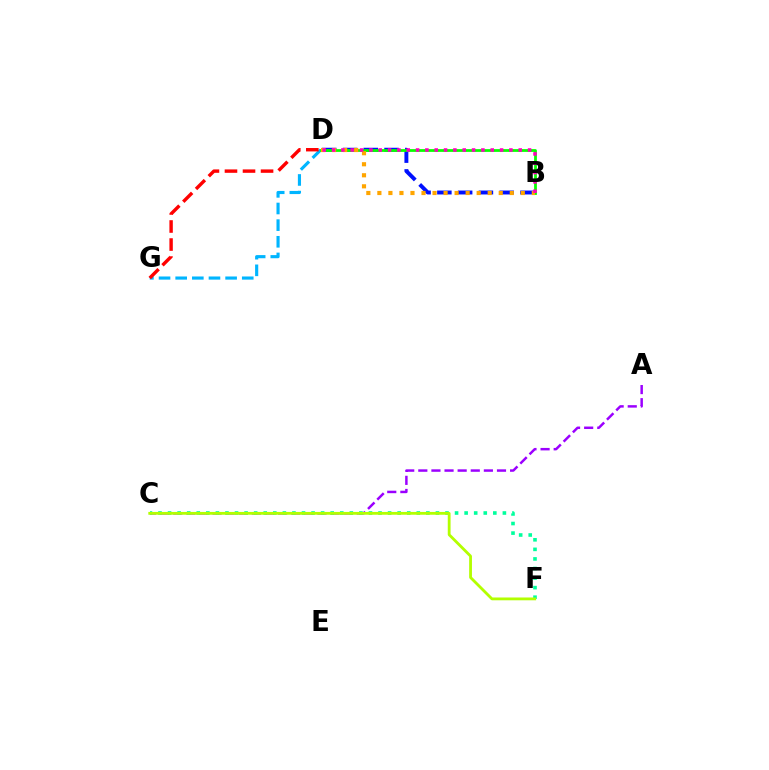{('A', 'C'): [{'color': '#9b00ff', 'line_style': 'dashed', 'thickness': 1.78}], ('B', 'D'): [{'color': '#0010ff', 'line_style': 'dashed', 'thickness': 2.82}, {'color': '#08ff00', 'line_style': 'solid', 'thickness': 1.99}, {'color': '#ffa500', 'line_style': 'dotted', 'thickness': 3.0}, {'color': '#ff00bd', 'line_style': 'dotted', 'thickness': 2.54}], ('C', 'F'): [{'color': '#00ff9d', 'line_style': 'dotted', 'thickness': 2.6}, {'color': '#b3ff00', 'line_style': 'solid', 'thickness': 2.02}], ('D', 'G'): [{'color': '#00b5ff', 'line_style': 'dashed', 'thickness': 2.26}, {'color': '#ff0000', 'line_style': 'dashed', 'thickness': 2.45}]}